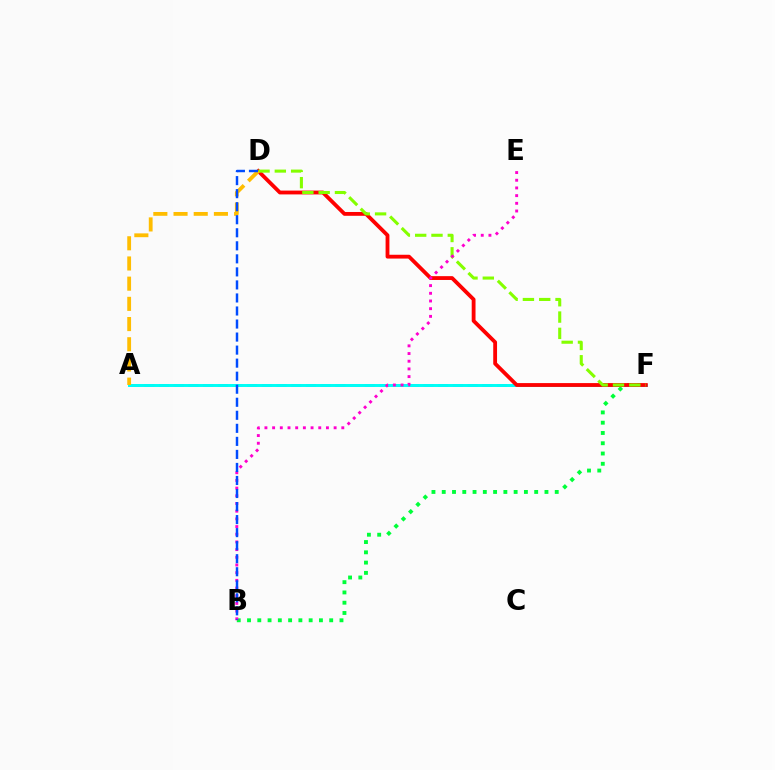{('A', 'F'): [{'color': '#7200ff', 'line_style': 'dashed', 'thickness': 2.0}, {'color': '#00fff6', 'line_style': 'solid', 'thickness': 2.13}], ('B', 'F'): [{'color': '#00ff39', 'line_style': 'dotted', 'thickness': 2.79}], ('D', 'F'): [{'color': '#ff0000', 'line_style': 'solid', 'thickness': 2.75}, {'color': '#84ff00', 'line_style': 'dashed', 'thickness': 2.22}], ('A', 'D'): [{'color': '#ffbd00', 'line_style': 'dashed', 'thickness': 2.74}], ('B', 'E'): [{'color': '#ff00cf', 'line_style': 'dotted', 'thickness': 2.09}], ('B', 'D'): [{'color': '#004bff', 'line_style': 'dashed', 'thickness': 1.77}]}